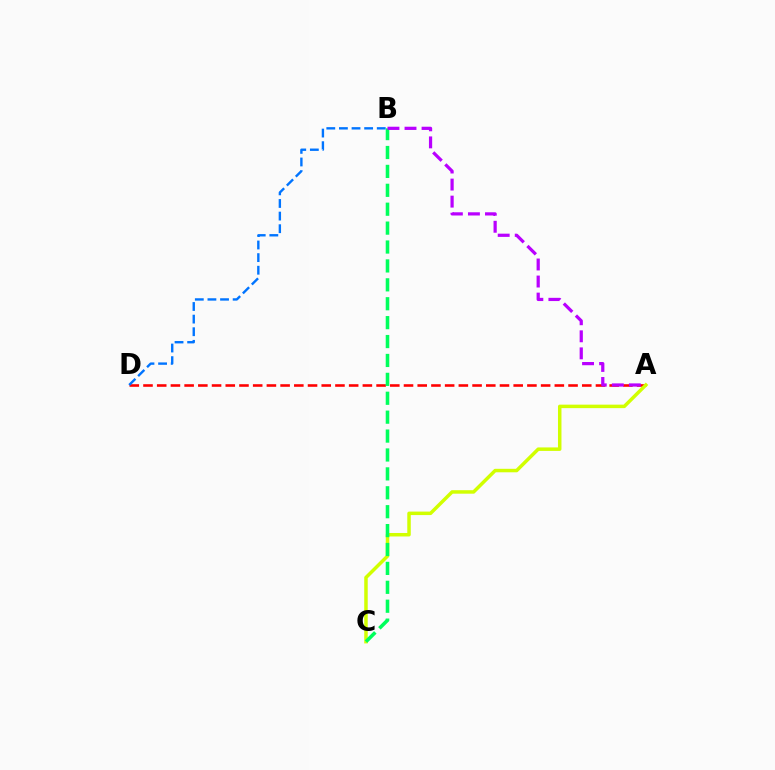{('A', 'D'): [{'color': '#ff0000', 'line_style': 'dashed', 'thickness': 1.86}], ('A', 'C'): [{'color': '#d1ff00', 'line_style': 'solid', 'thickness': 2.51}], ('B', 'C'): [{'color': '#00ff5c', 'line_style': 'dashed', 'thickness': 2.57}], ('A', 'B'): [{'color': '#b900ff', 'line_style': 'dashed', 'thickness': 2.32}], ('B', 'D'): [{'color': '#0074ff', 'line_style': 'dashed', 'thickness': 1.71}]}